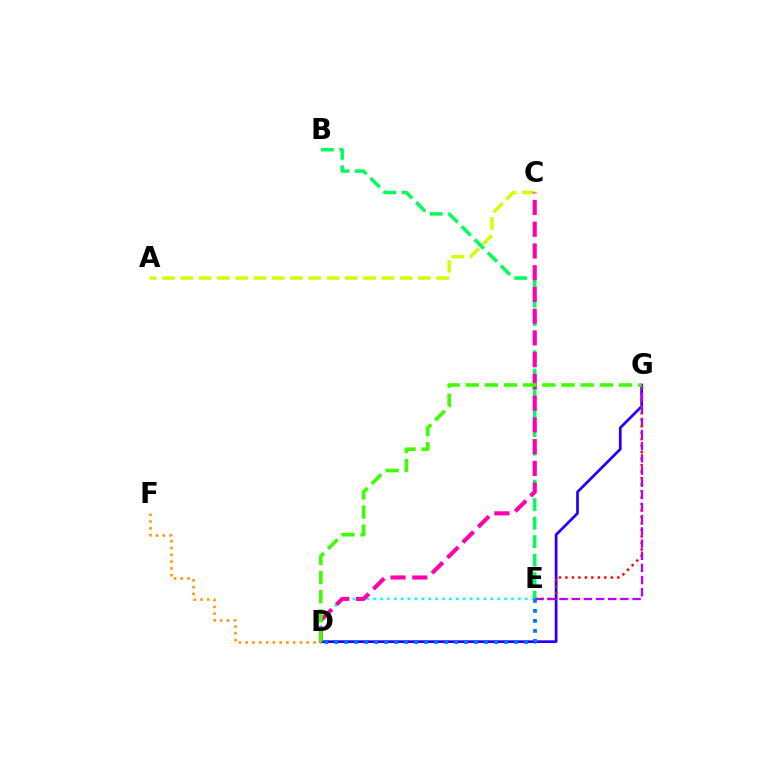{('A', 'C'): [{'color': '#d1ff00', 'line_style': 'dashed', 'thickness': 2.48}], ('D', 'E'): [{'color': '#00fff6', 'line_style': 'dotted', 'thickness': 1.87}, {'color': '#0074ff', 'line_style': 'dotted', 'thickness': 2.72}], ('D', 'G'): [{'color': '#2500ff', 'line_style': 'solid', 'thickness': 1.96}, {'color': '#3dff00', 'line_style': 'dashed', 'thickness': 2.6}], ('E', 'G'): [{'color': '#ff0000', 'line_style': 'dotted', 'thickness': 1.76}, {'color': '#b900ff', 'line_style': 'dashed', 'thickness': 1.65}], ('B', 'E'): [{'color': '#00ff5c', 'line_style': 'dashed', 'thickness': 2.51}], ('C', 'D'): [{'color': '#ff00ac', 'line_style': 'dashed', 'thickness': 2.95}], ('D', 'F'): [{'color': '#ff9400', 'line_style': 'dotted', 'thickness': 1.84}]}